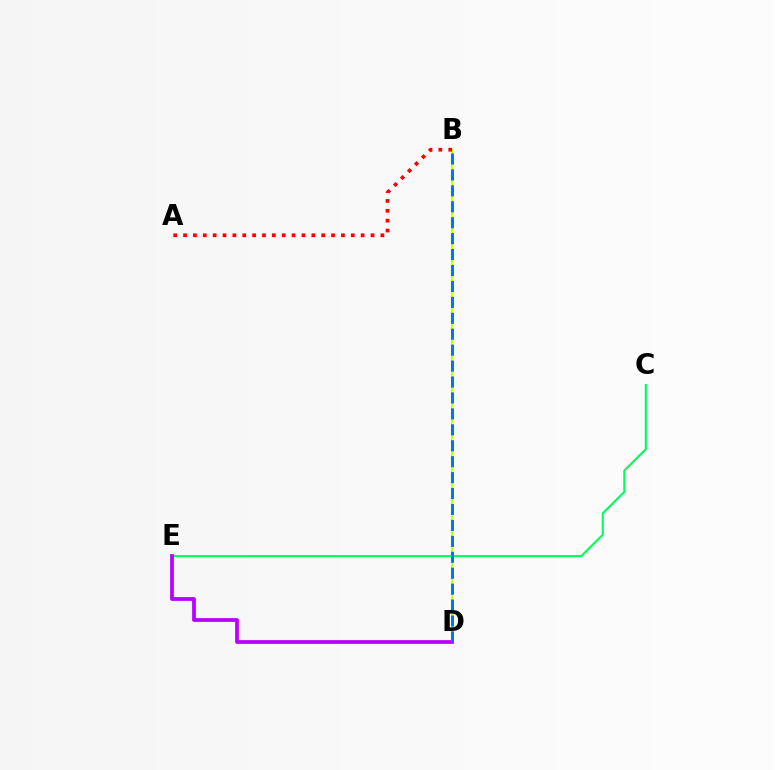{('B', 'D'): [{'color': '#d1ff00', 'line_style': 'solid', 'thickness': 1.51}, {'color': '#0074ff', 'line_style': 'dashed', 'thickness': 2.16}], ('C', 'E'): [{'color': '#00ff5c', 'line_style': 'solid', 'thickness': 1.52}], ('D', 'E'): [{'color': '#b900ff', 'line_style': 'solid', 'thickness': 2.7}], ('A', 'B'): [{'color': '#ff0000', 'line_style': 'dotted', 'thickness': 2.68}]}